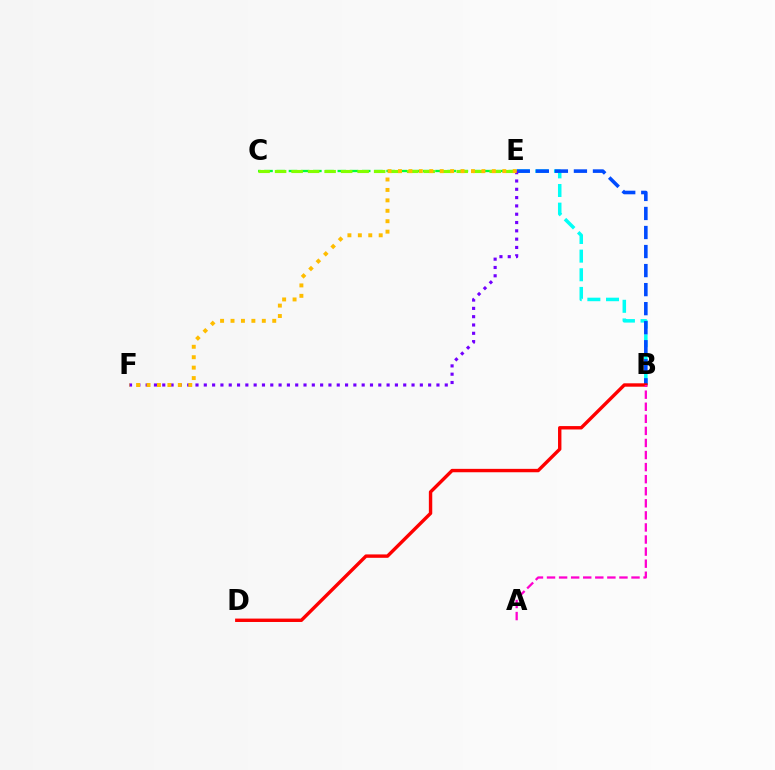{('B', 'E'): [{'color': '#00fff6', 'line_style': 'dashed', 'thickness': 2.53}, {'color': '#004bff', 'line_style': 'dashed', 'thickness': 2.59}], ('C', 'E'): [{'color': '#00ff39', 'line_style': 'dashed', 'thickness': 1.66}, {'color': '#84ff00', 'line_style': 'dashed', 'thickness': 2.24}], ('B', 'D'): [{'color': '#ff0000', 'line_style': 'solid', 'thickness': 2.45}], ('A', 'B'): [{'color': '#ff00cf', 'line_style': 'dashed', 'thickness': 1.64}], ('E', 'F'): [{'color': '#7200ff', 'line_style': 'dotted', 'thickness': 2.26}, {'color': '#ffbd00', 'line_style': 'dotted', 'thickness': 2.83}]}